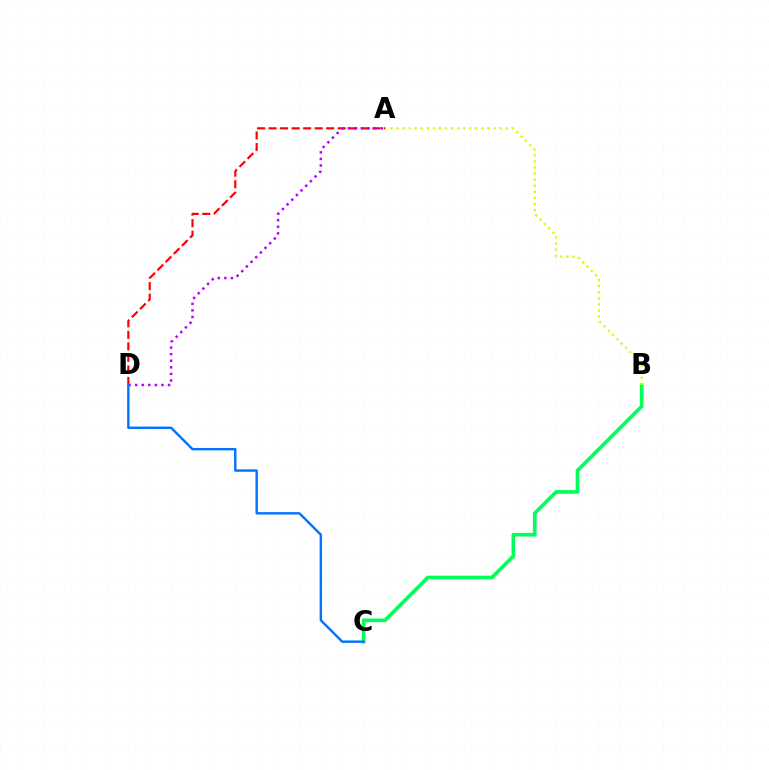{('A', 'D'): [{'color': '#ff0000', 'line_style': 'dashed', 'thickness': 1.57}, {'color': '#b900ff', 'line_style': 'dotted', 'thickness': 1.79}], ('B', 'C'): [{'color': '#00ff5c', 'line_style': 'solid', 'thickness': 2.63}], ('C', 'D'): [{'color': '#0074ff', 'line_style': 'solid', 'thickness': 1.73}], ('A', 'B'): [{'color': '#d1ff00', 'line_style': 'dotted', 'thickness': 1.65}]}